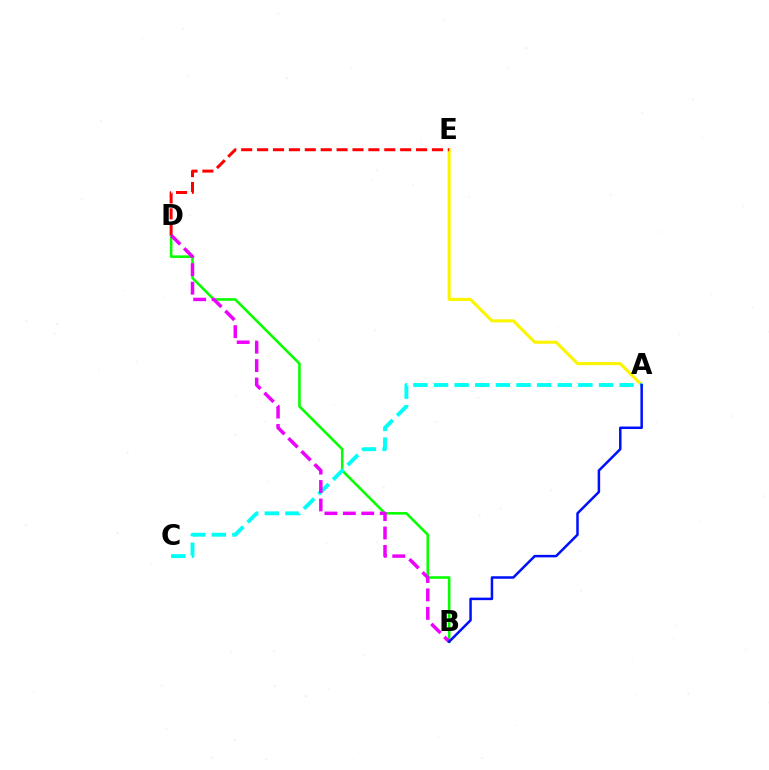{('B', 'D'): [{'color': '#08ff00', 'line_style': 'solid', 'thickness': 1.86}, {'color': '#ee00ff', 'line_style': 'dashed', 'thickness': 2.5}], ('A', 'E'): [{'color': '#fcf500', 'line_style': 'solid', 'thickness': 2.22}], ('D', 'E'): [{'color': '#ff0000', 'line_style': 'dashed', 'thickness': 2.16}], ('A', 'C'): [{'color': '#00fff6', 'line_style': 'dashed', 'thickness': 2.8}], ('A', 'B'): [{'color': '#0010ff', 'line_style': 'solid', 'thickness': 1.81}]}